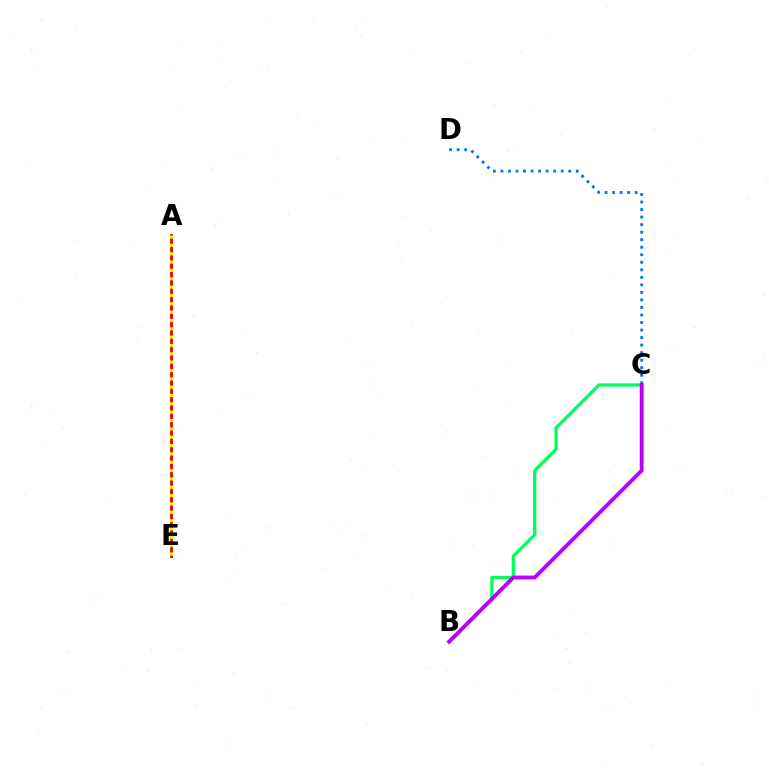{('A', 'E'): [{'color': '#ff0000', 'line_style': 'solid', 'thickness': 2.09}, {'color': '#d1ff00', 'line_style': 'dotted', 'thickness': 2.27}], ('B', 'C'): [{'color': '#00ff5c', 'line_style': 'solid', 'thickness': 2.35}, {'color': '#b900ff', 'line_style': 'solid', 'thickness': 2.79}], ('C', 'D'): [{'color': '#0074ff', 'line_style': 'dotted', 'thickness': 2.05}]}